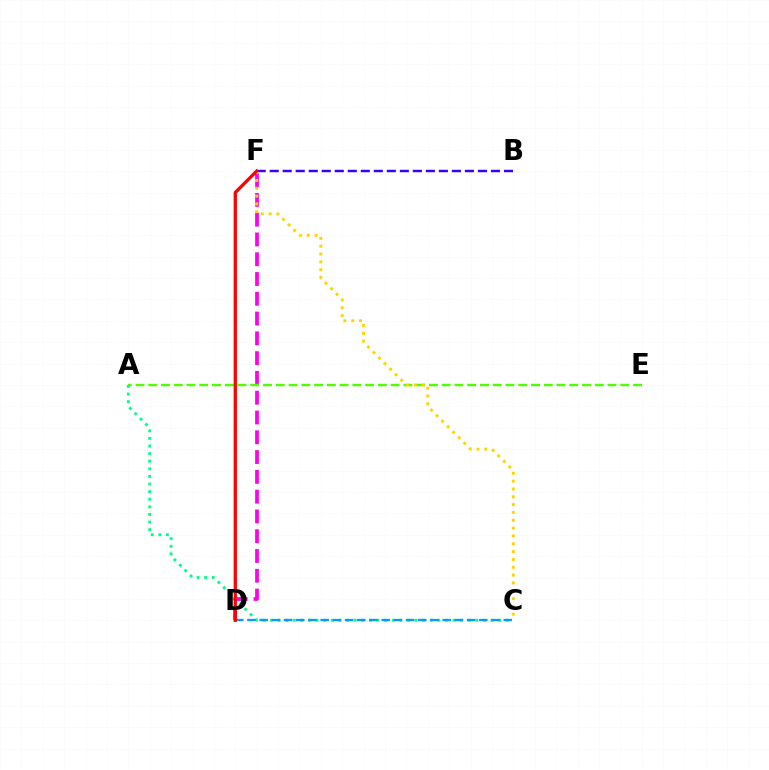{('D', 'F'): [{'color': '#ff00ed', 'line_style': 'dashed', 'thickness': 2.69}, {'color': '#ff0000', 'line_style': 'solid', 'thickness': 2.36}], ('A', 'E'): [{'color': '#4fff00', 'line_style': 'dashed', 'thickness': 1.73}], ('A', 'C'): [{'color': '#00ff86', 'line_style': 'dotted', 'thickness': 2.07}], ('B', 'F'): [{'color': '#3700ff', 'line_style': 'dashed', 'thickness': 1.77}], ('C', 'F'): [{'color': '#ffd500', 'line_style': 'dotted', 'thickness': 2.13}], ('C', 'D'): [{'color': '#009eff', 'line_style': 'dashed', 'thickness': 1.66}]}